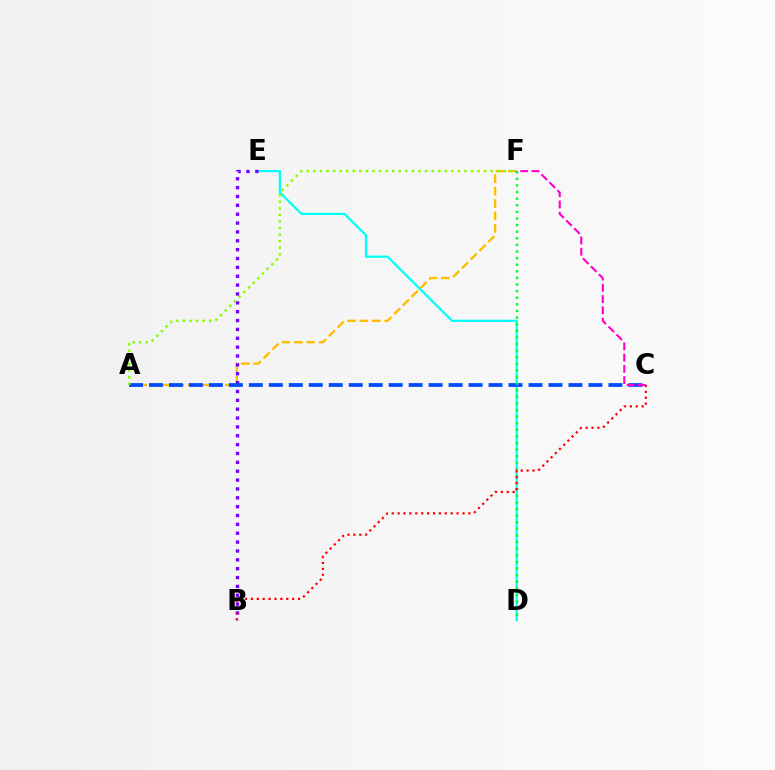{('D', 'E'): [{'color': '#00fff6', 'line_style': 'solid', 'thickness': 1.6}], ('A', 'F'): [{'color': '#ffbd00', 'line_style': 'dashed', 'thickness': 1.68}, {'color': '#84ff00', 'line_style': 'dotted', 'thickness': 1.78}], ('B', 'E'): [{'color': '#7200ff', 'line_style': 'dotted', 'thickness': 2.41}], ('A', 'C'): [{'color': '#004bff', 'line_style': 'dashed', 'thickness': 2.71}], ('D', 'F'): [{'color': '#00ff39', 'line_style': 'dotted', 'thickness': 1.79}], ('C', 'F'): [{'color': '#ff00cf', 'line_style': 'dashed', 'thickness': 1.53}], ('B', 'C'): [{'color': '#ff0000', 'line_style': 'dotted', 'thickness': 1.6}]}